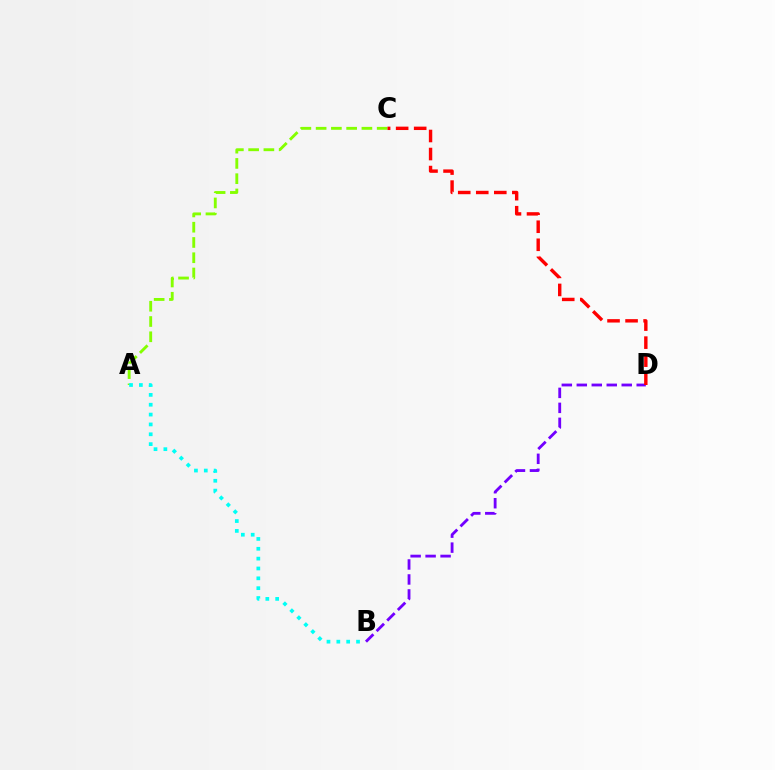{('A', 'C'): [{'color': '#84ff00', 'line_style': 'dashed', 'thickness': 2.07}], ('A', 'B'): [{'color': '#00fff6', 'line_style': 'dotted', 'thickness': 2.68}], ('B', 'D'): [{'color': '#7200ff', 'line_style': 'dashed', 'thickness': 2.03}], ('C', 'D'): [{'color': '#ff0000', 'line_style': 'dashed', 'thickness': 2.45}]}